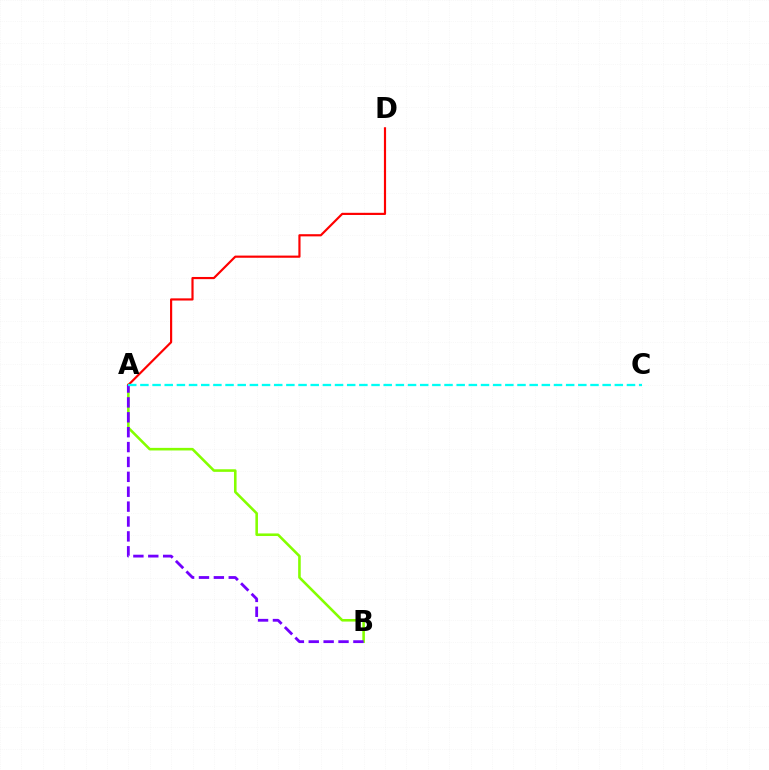{('A', 'B'): [{'color': '#84ff00', 'line_style': 'solid', 'thickness': 1.86}, {'color': '#7200ff', 'line_style': 'dashed', 'thickness': 2.02}], ('A', 'D'): [{'color': '#ff0000', 'line_style': 'solid', 'thickness': 1.56}], ('A', 'C'): [{'color': '#00fff6', 'line_style': 'dashed', 'thickness': 1.65}]}